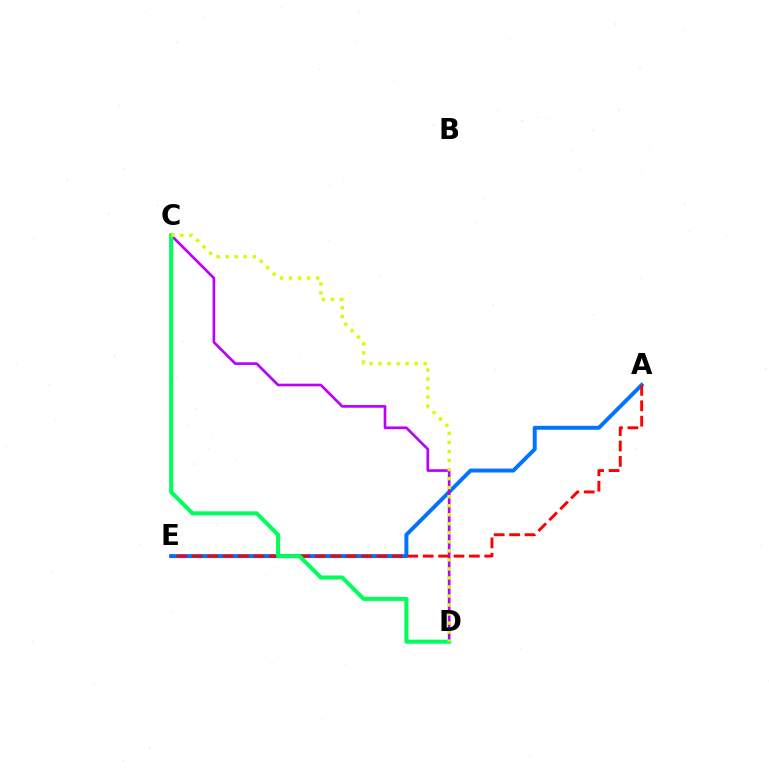{('A', 'E'): [{'color': '#0074ff', 'line_style': 'solid', 'thickness': 2.83}, {'color': '#ff0000', 'line_style': 'dashed', 'thickness': 2.09}], ('C', 'D'): [{'color': '#b900ff', 'line_style': 'solid', 'thickness': 1.92}, {'color': '#00ff5c', 'line_style': 'solid', 'thickness': 2.9}, {'color': '#d1ff00', 'line_style': 'dotted', 'thickness': 2.45}]}